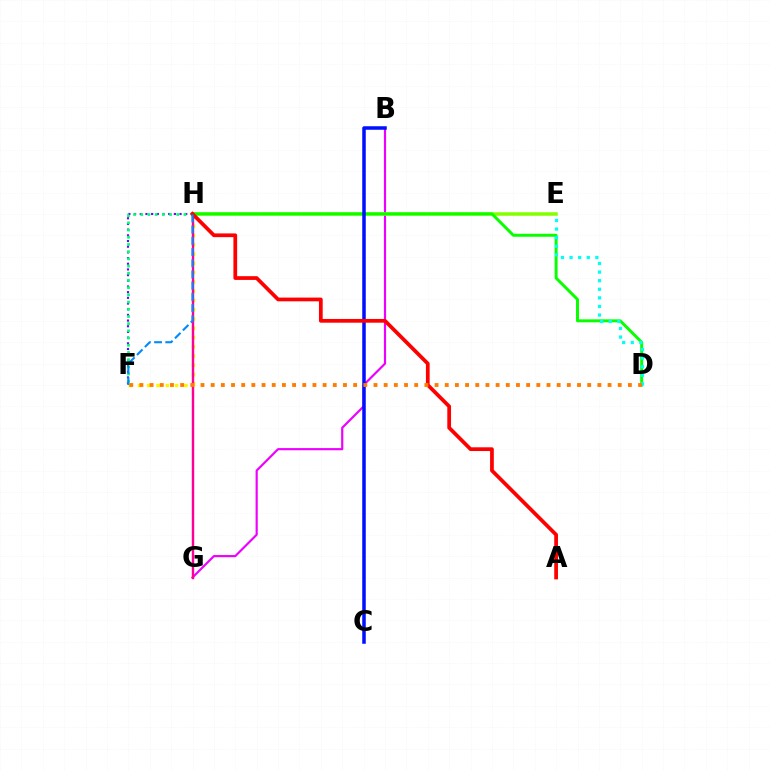{('B', 'G'): [{'color': '#ee00ff', 'line_style': 'solid', 'thickness': 1.56}], ('E', 'H'): [{'color': '#84ff00', 'line_style': 'solid', 'thickness': 2.53}], ('D', 'H'): [{'color': '#08ff00', 'line_style': 'solid', 'thickness': 2.14}], ('F', 'H'): [{'color': '#fcf500', 'line_style': 'dotted', 'thickness': 2.52}, {'color': '#7200ff', 'line_style': 'dotted', 'thickness': 1.54}, {'color': '#00ff74', 'line_style': 'dotted', 'thickness': 1.96}, {'color': '#008cff', 'line_style': 'dashed', 'thickness': 1.52}], ('D', 'E'): [{'color': '#00fff6', 'line_style': 'dotted', 'thickness': 2.34}], ('G', 'H'): [{'color': '#ff0094', 'line_style': 'solid', 'thickness': 1.74}], ('B', 'C'): [{'color': '#0010ff', 'line_style': 'solid', 'thickness': 2.53}], ('A', 'H'): [{'color': '#ff0000', 'line_style': 'solid', 'thickness': 2.69}], ('D', 'F'): [{'color': '#ff7c00', 'line_style': 'dotted', 'thickness': 2.76}]}